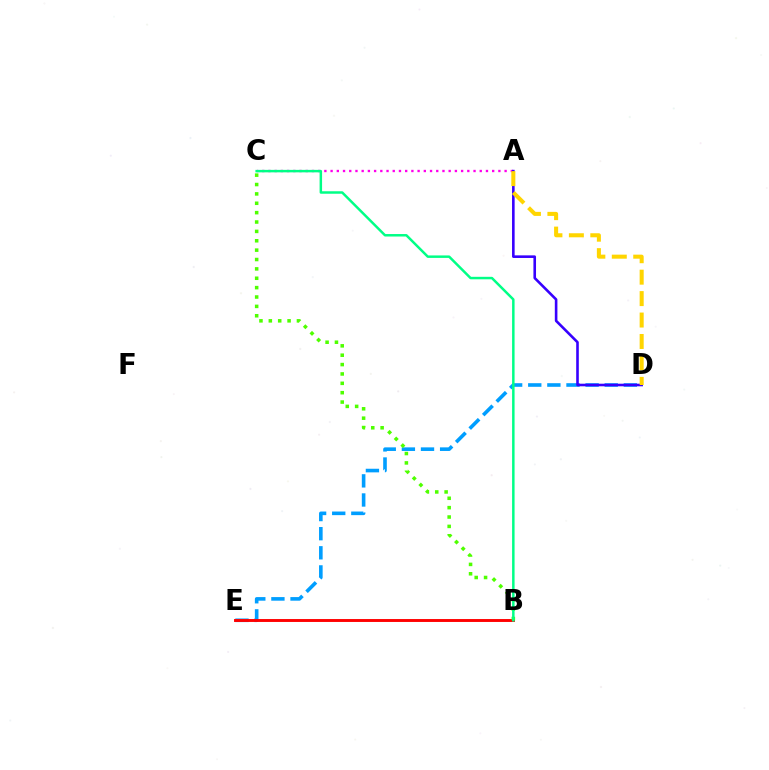{('A', 'C'): [{'color': '#ff00ed', 'line_style': 'dotted', 'thickness': 1.69}], ('D', 'E'): [{'color': '#009eff', 'line_style': 'dashed', 'thickness': 2.6}], ('B', 'E'): [{'color': '#ff0000', 'line_style': 'solid', 'thickness': 2.09}], ('A', 'D'): [{'color': '#3700ff', 'line_style': 'solid', 'thickness': 1.88}, {'color': '#ffd500', 'line_style': 'dashed', 'thickness': 2.91}], ('B', 'C'): [{'color': '#4fff00', 'line_style': 'dotted', 'thickness': 2.55}, {'color': '#00ff86', 'line_style': 'solid', 'thickness': 1.79}]}